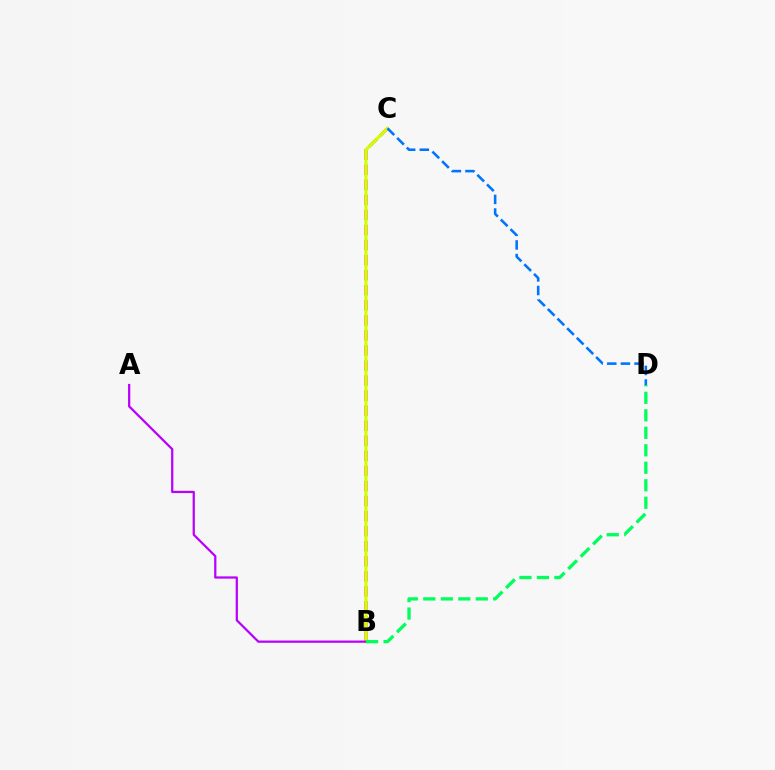{('B', 'C'): [{'color': '#ff0000', 'line_style': 'dashed', 'thickness': 2.05}, {'color': '#d1ff00', 'line_style': 'solid', 'thickness': 2.22}], ('C', 'D'): [{'color': '#0074ff', 'line_style': 'dashed', 'thickness': 1.85}], ('A', 'B'): [{'color': '#b900ff', 'line_style': 'solid', 'thickness': 1.61}], ('B', 'D'): [{'color': '#00ff5c', 'line_style': 'dashed', 'thickness': 2.38}]}